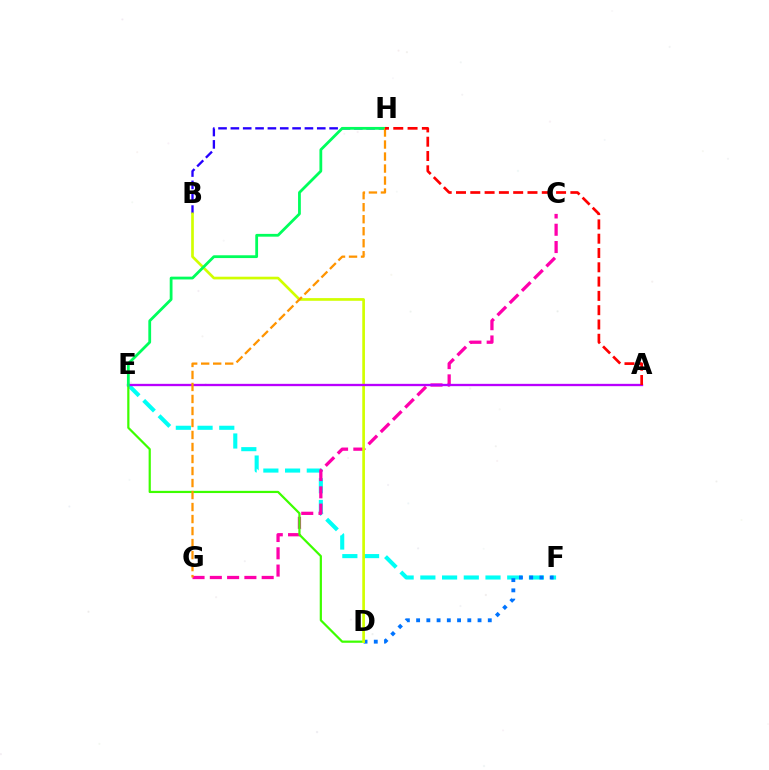{('E', 'F'): [{'color': '#00fff6', 'line_style': 'dashed', 'thickness': 2.95}], ('C', 'G'): [{'color': '#ff00ac', 'line_style': 'dashed', 'thickness': 2.35}], ('D', 'F'): [{'color': '#0074ff', 'line_style': 'dotted', 'thickness': 2.78}], ('B', 'H'): [{'color': '#2500ff', 'line_style': 'dashed', 'thickness': 1.68}], ('D', 'E'): [{'color': '#3dff00', 'line_style': 'solid', 'thickness': 1.59}], ('B', 'D'): [{'color': '#d1ff00', 'line_style': 'solid', 'thickness': 1.93}], ('A', 'E'): [{'color': '#b900ff', 'line_style': 'solid', 'thickness': 1.67}], ('E', 'H'): [{'color': '#00ff5c', 'line_style': 'solid', 'thickness': 2.01}], ('G', 'H'): [{'color': '#ff9400', 'line_style': 'dashed', 'thickness': 1.63}], ('A', 'H'): [{'color': '#ff0000', 'line_style': 'dashed', 'thickness': 1.94}]}